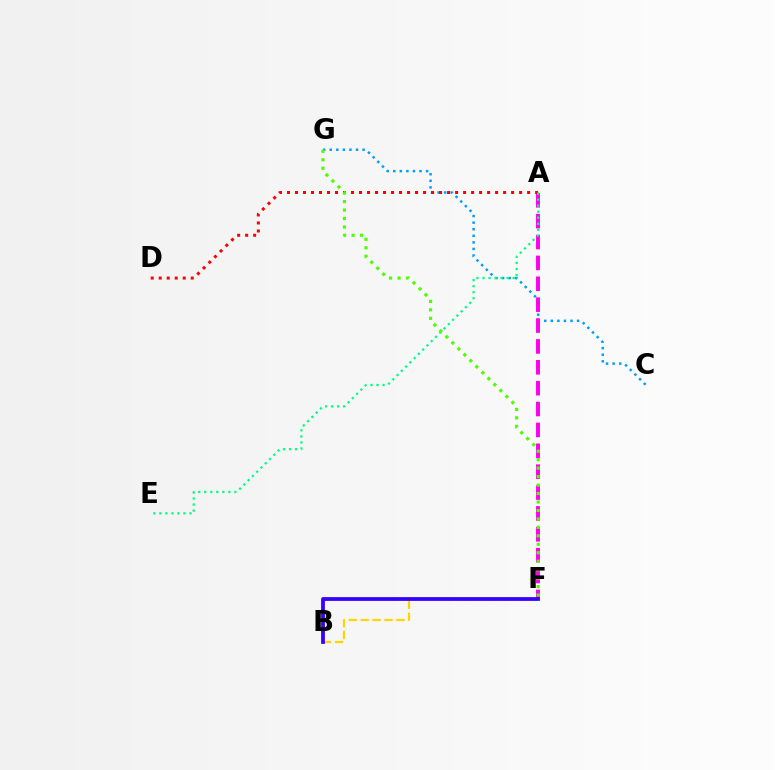{('C', 'G'): [{'color': '#009eff', 'line_style': 'dotted', 'thickness': 1.79}], ('A', 'F'): [{'color': '#ff00ed', 'line_style': 'dashed', 'thickness': 2.84}], ('B', 'F'): [{'color': '#ffd500', 'line_style': 'dashed', 'thickness': 1.62}, {'color': '#3700ff', 'line_style': 'solid', 'thickness': 2.72}], ('A', 'D'): [{'color': '#ff0000', 'line_style': 'dotted', 'thickness': 2.17}], ('A', 'E'): [{'color': '#00ff86', 'line_style': 'dotted', 'thickness': 1.64}], ('F', 'G'): [{'color': '#4fff00', 'line_style': 'dotted', 'thickness': 2.3}]}